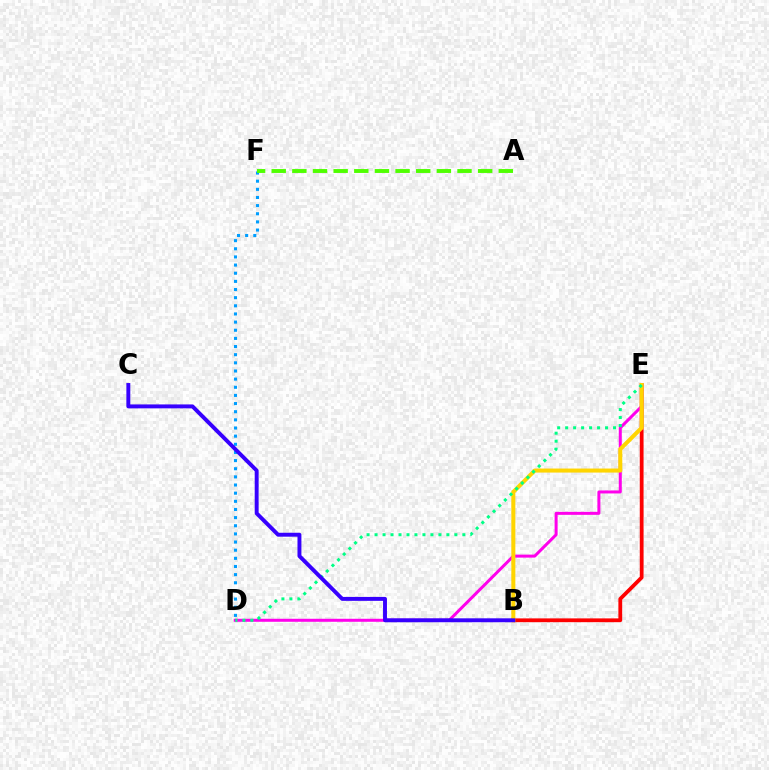{('D', 'F'): [{'color': '#009eff', 'line_style': 'dotted', 'thickness': 2.21}], ('A', 'F'): [{'color': '#4fff00', 'line_style': 'dashed', 'thickness': 2.8}], ('B', 'E'): [{'color': '#ff0000', 'line_style': 'solid', 'thickness': 2.72}, {'color': '#ffd500', 'line_style': 'solid', 'thickness': 2.9}], ('D', 'E'): [{'color': '#ff00ed', 'line_style': 'solid', 'thickness': 2.16}, {'color': '#00ff86', 'line_style': 'dotted', 'thickness': 2.17}], ('B', 'C'): [{'color': '#3700ff', 'line_style': 'solid', 'thickness': 2.83}]}